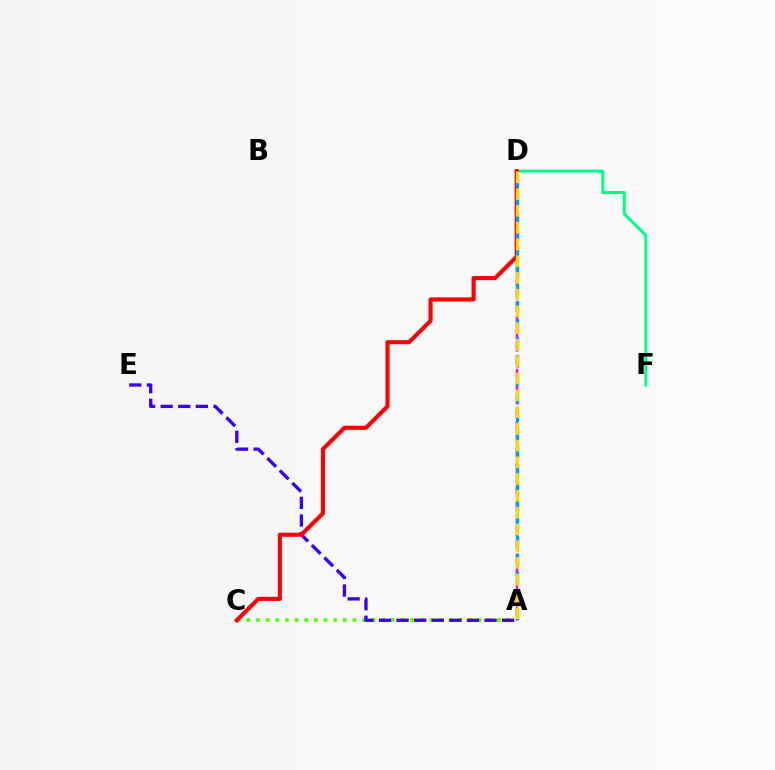{('D', 'F'): [{'color': '#00ff86', 'line_style': 'solid', 'thickness': 2.15}], ('A', 'C'): [{'color': '#4fff00', 'line_style': 'dotted', 'thickness': 2.62}], ('A', 'E'): [{'color': '#3700ff', 'line_style': 'dashed', 'thickness': 2.39}], ('A', 'D'): [{'color': '#ff00ed', 'line_style': 'dashed', 'thickness': 1.79}, {'color': '#009eff', 'line_style': 'dashed', 'thickness': 2.45}, {'color': '#ffd500', 'line_style': 'dashed', 'thickness': 2.28}], ('C', 'D'): [{'color': '#ff0000', 'line_style': 'solid', 'thickness': 2.95}]}